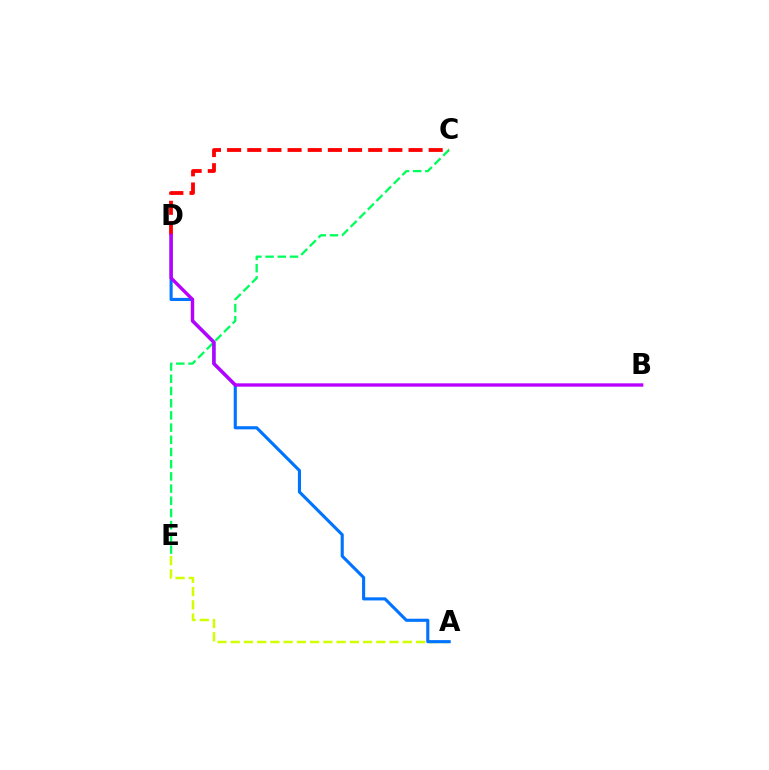{('C', 'E'): [{'color': '#00ff5c', 'line_style': 'dashed', 'thickness': 1.66}], ('A', 'E'): [{'color': '#d1ff00', 'line_style': 'dashed', 'thickness': 1.8}], ('A', 'D'): [{'color': '#0074ff', 'line_style': 'solid', 'thickness': 2.24}], ('C', 'D'): [{'color': '#ff0000', 'line_style': 'dashed', 'thickness': 2.74}], ('B', 'D'): [{'color': '#b900ff', 'line_style': 'solid', 'thickness': 2.41}]}